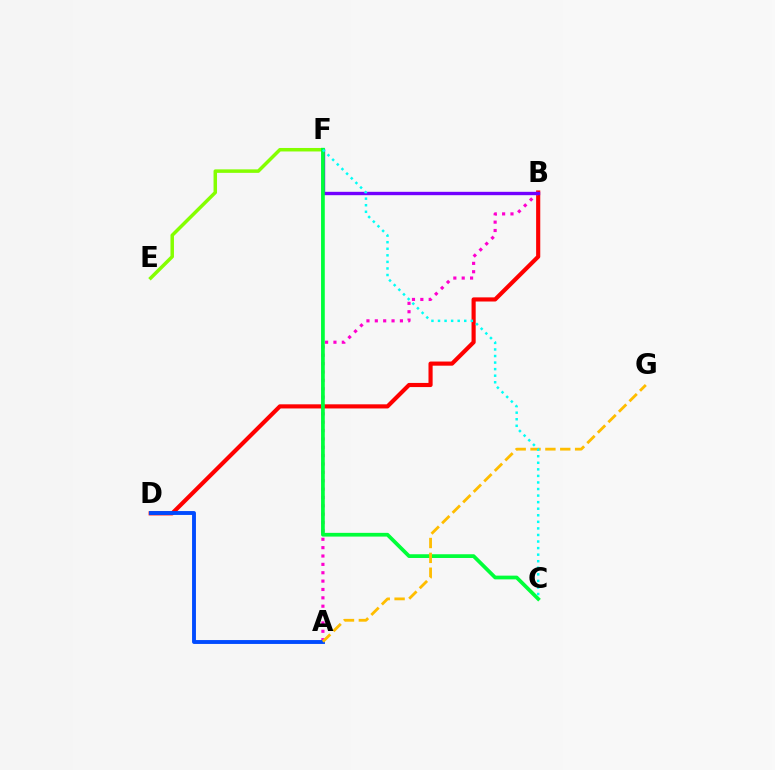{('B', 'D'): [{'color': '#ff0000', 'line_style': 'solid', 'thickness': 2.98}], ('A', 'B'): [{'color': '#ff00cf', 'line_style': 'dotted', 'thickness': 2.27}], ('E', 'F'): [{'color': '#84ff00', 'line_style': 'solid', 'thickness': 2.51}], ('B', 'F'): [{'color': '#7200ff', 'line_style': 'solid', 'thickness': 2.43}], ('A', 'D'): [{'color': '#004bff', 'line_style': 'solid', 'thickness': 2.8}], ('C', 'F'): [{'color': '#00ff39', 'line_style': 'solid', 'thickness': 2.69}, {'color': '#00fff6', 'line_style': 'dotted', 'thickness': 1.78}], ('A', 'G'): [{'color': '#ffbd00', 'line_style': 'dashed', 'thickness': 2.02}]}